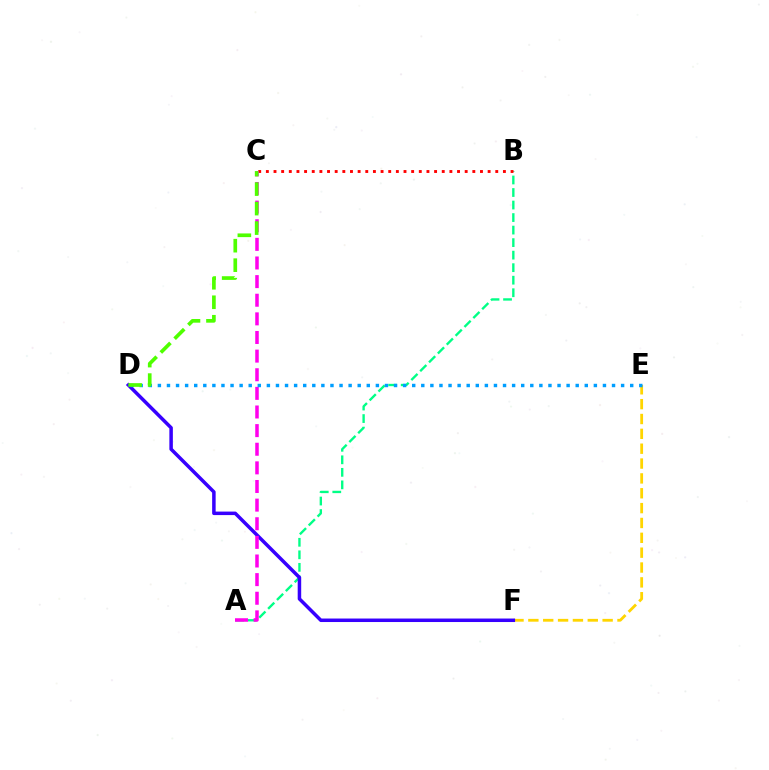{('A', 'B'): [{'color': '#00ff86', 'line_style': 'dashed', 'thickness': 1.7}], ('E', 'F'): [{'color': '#ffd500', 'line_style': 'dashed', 'thickness': 2.02}], ('D', 'F'): [{'color': '#3700ff', 'line_style': 'solid', 'thickness': 2.52}], ('B', 'C'): [{'color': '#ff0000', 'line_style': 'dotted', 'thickness': 2.08}], ('A', 'C'): [{'color': '#ff00ed', 'line_style': 'dashed', 'thickness': 2.53}], ('D', 'E'): [{'color': '#009eff', 'line_style': 'dotted', 'thickness': 2.47}], ('C', 'D'): [{'color': '#4fff00', 'line_style': 'dashed', 'thickness': 2.65}]}